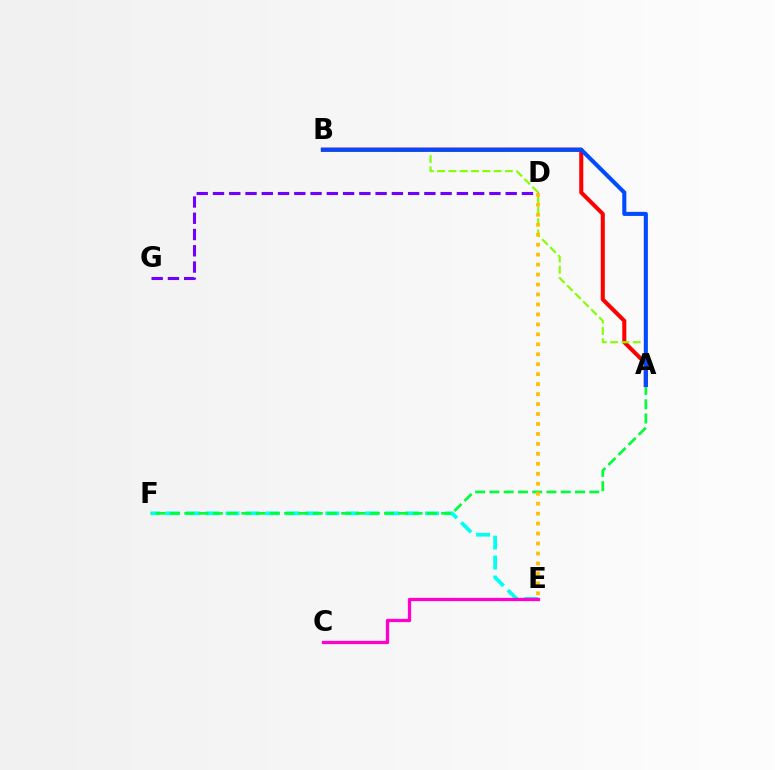{('A', 'B'): [{'color': '#ff0000', 'line_style': 'solid', 'thickness': 2.91}, {'color': '#84ff00', 'line_style': 'dashed', 'thickness': 1.54}, {'color': '#004bff', 'line_style': 'solid', 'thickness': 2.93}], ('D', 'G'): [{'color': '#7200ff', 'line_style': 'dashed', 'thickness': 2.21}], ('E', 'F'): [{'color': '#00fff6', 'line_style': 'dashed', 'thickness': 2.71}], ('A', 'F'): [{'color': '#00ff39', 'line_style': 'dashed', 'thickness': 1.94}], ('D', 'E'): [{'color': '#ffbd00', 'line_style': 'dotted', 'thickness': 2.71}], ('C', 'E'): [{'color': '#ff00cf', 'line_style': 'solid', 'thickness': 2.36}]}